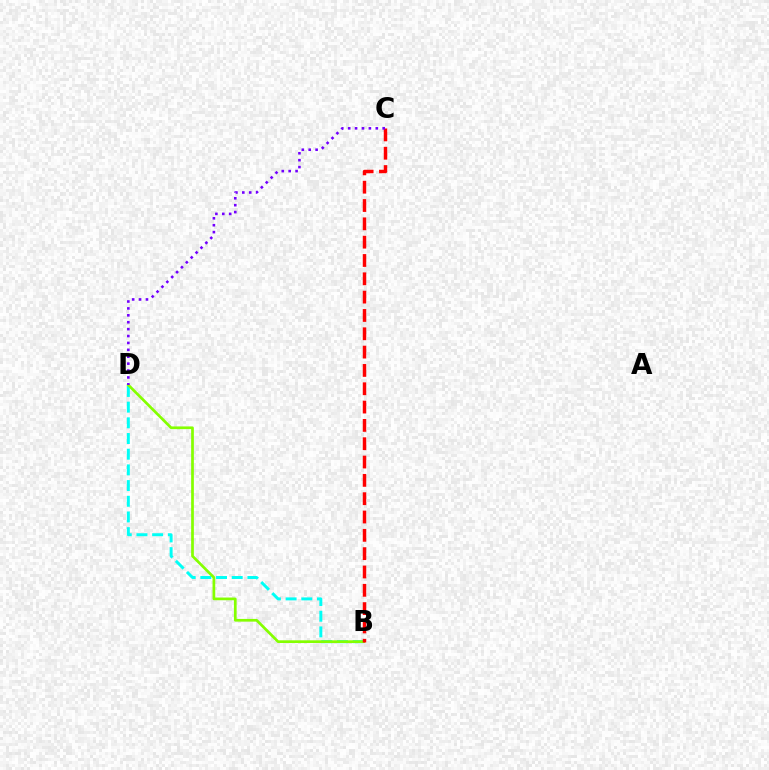{('B', 'D'): [{'color': '#00fff6', 'line_style': 'dashed', 'thickness': 2.13}, {'color': '#84ff00', 'line_style': 'solid', 'thickness': 1.95}], ('B', 'C'): [{'color': '#ff0000', 'line_style': 'dashed', 'thickness': 2.49}], ('C', 'D'): [{'color': '#7200ff', 'line_style': 'dotted', 'thickness': 1.88}]}